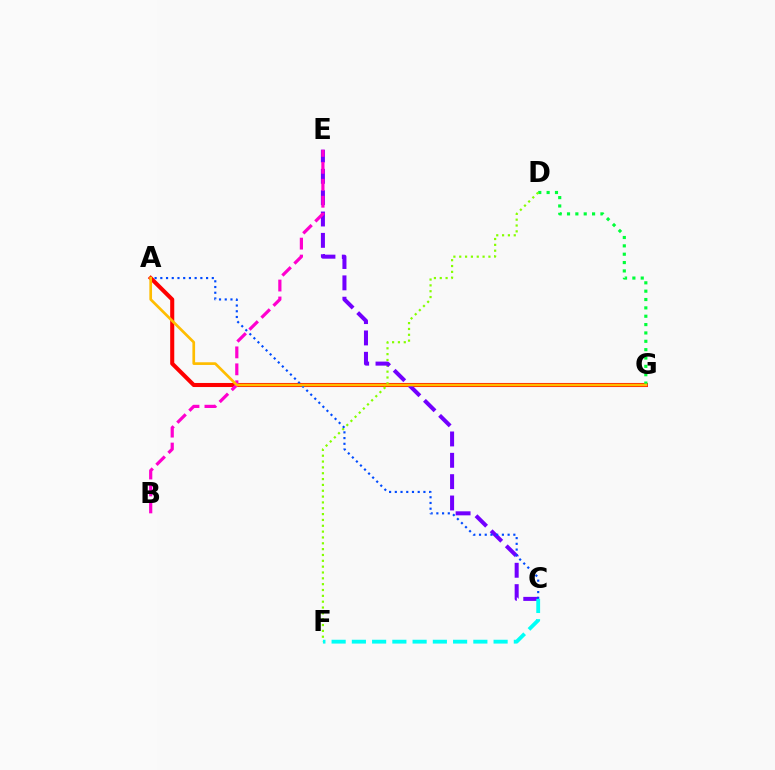{('A', 'G'): [{'color': '#ff0000', 'line_style': 'solid', 'thickness': 2.93}, {'color': '#ffbd00', 'line_style': 'solid', 'thickness': 1.94}], ('D', 'G'): [{'color': '#00ff39', 'line_style': 'dotted', 'thickness': 2.27}], ('D', 'F'): [{'color': '#84ff00', 'line_style': 'dotted', 'thickness': 1.59}], ('C', 'E'): [{'color': '#7200ff', 'line_style': 'dashed', 'thickness': 2.9}], ('A', 'C'): [{'color': '#004bff', 'line_style': 'dotted', 'thickness': 1.55}], ('B', 'E'): [{'color': '#ff00cf', 'line_style': 'dashed', 'thickness': 2.3}], ('C', 'F'): [{'color': '#00fff6', 'line_style': 'dashed', 'thickness': 2.75}]}